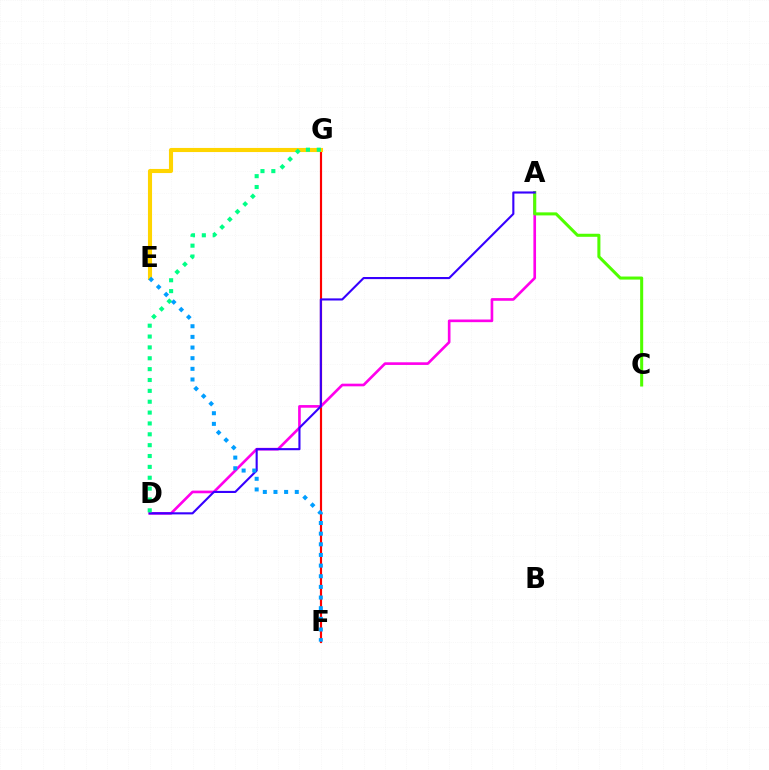{('F', 'G'): [{'color': '#ff0000', 'line_style': 'solid', 'thickness': 1.57}], ('A', 'D'): [{'color': '#ff00ed', 'line_style': 'solid', 'thickness': 1.91}, {'color': '#3700ff', 'line_style': 'solid', 'thickness': 1.52}], ('A', 'C'): [{'color': '#4fff00', 'line_style': 'solid', 'thickness': 2.19}], ('E', 'G'): [{'color': '#ffd500', 'line_style': 'solid', 'thickness': 2.95}], ('D', 'G'): [{'color': '#00ff86', 'line_style': 'dotted', 'thickness': 2.95}], ('E', 'F'): [{'color': '#009eff', 'line_style': 'dotted', 'thickness': 2.89}]}